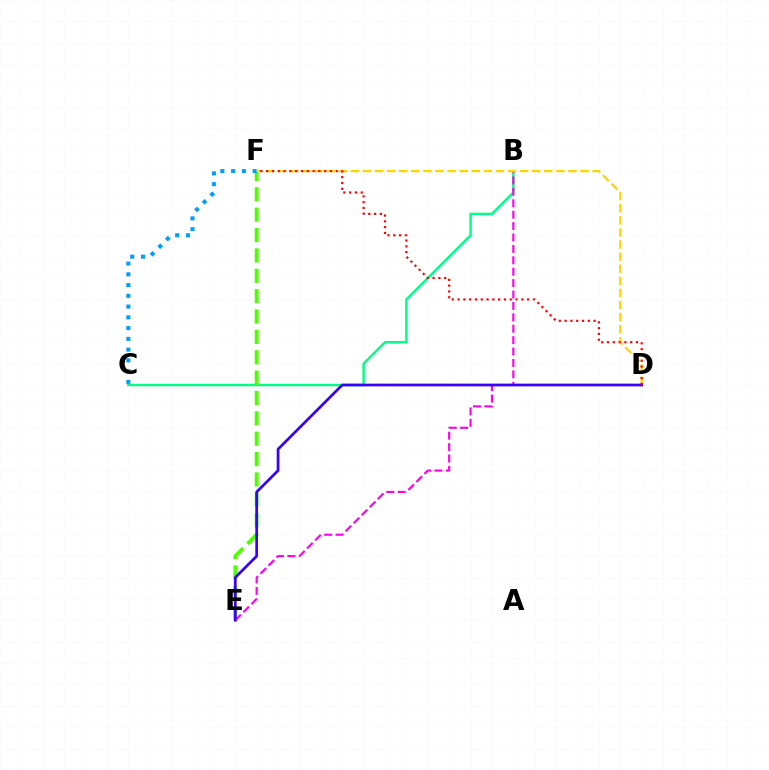{('B', 'C'): [{'color': '#00ff86', 'line_style': 'solid', 'thickness': 1.76}], ('E', 'F'): [{'color': '#4fff00', 'line_style': 'dashed', 'thickness': 2.77}], ('B', 'E'): [{'color': '#ff00ed', 'line_style': 'dashed', 'thickness': 1.55}], ('C', 'F'): [{'color': '#009eff', 'line_style': 'dotted', 'thickness': 2.92}], ('D', 'F'): [{'color': '#ffd500', 'line_style': 'dashed', 'thickness': 1.64}, {'color': '#ff0000', 'line_style': 'dotted', 'thickness': 1.57}], ('D', 'E'): [{'color': '#3700ff', 'line_style': 'solid', 'thickness': 1.96}]}